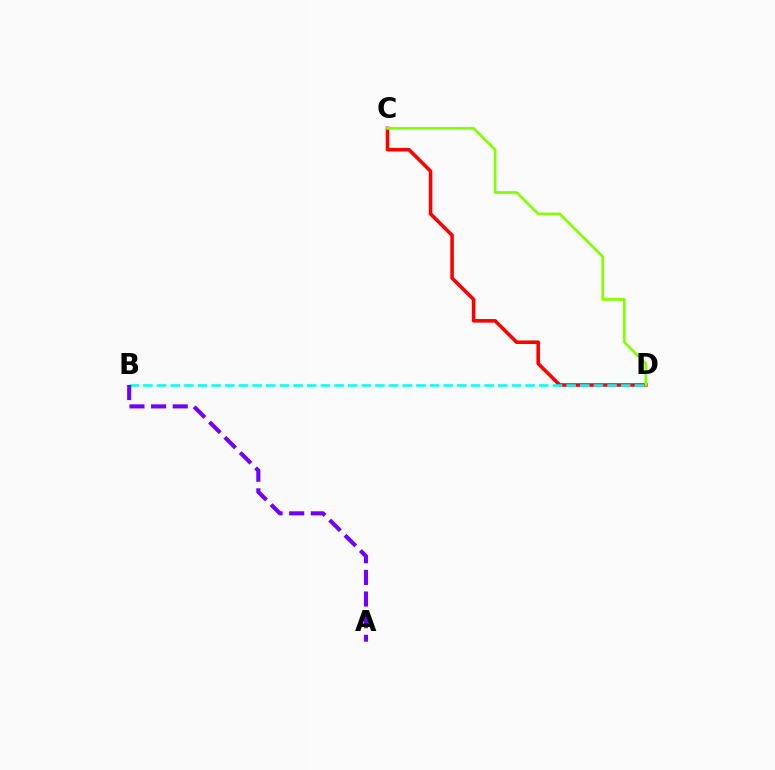{('C', 'D'): [{'color': '#ff0000', 'line_style': 'solid', 'thickness': 2.57}, {'color': '#84ff00', 'line_style': 'solid', 'thickness': 1.95}], ('B', 'D'): [{'color': '#00fff6', 'line_style': 'dashed', 'thickness': 1.85}], ('A', 'B'): [{'color': '#7200ff', 'line_style': 'dashed', 'thickness': 2.94}]}